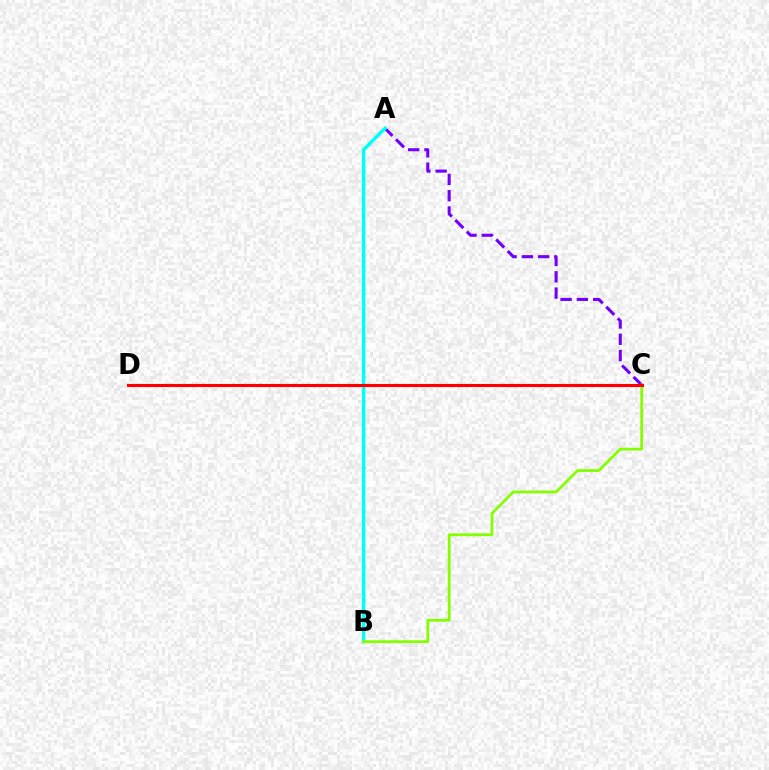{('A', 'C'): [{'color': '#7200ff', 'line_style': 'dashed', 'thickness': 2.21}], ('A', 'B'): [{'color': '#00fff6', 'line_style': 'solid', 'thickness': 2.49}], ('B', 'C'): [{'color': '#84ff00', 'line_style': 'solid', 'thickness': 2.0}], ('C', 'D'): [{'color': '#ff0000', 'line_style': 'solid', 'thickness': 2.22}]}